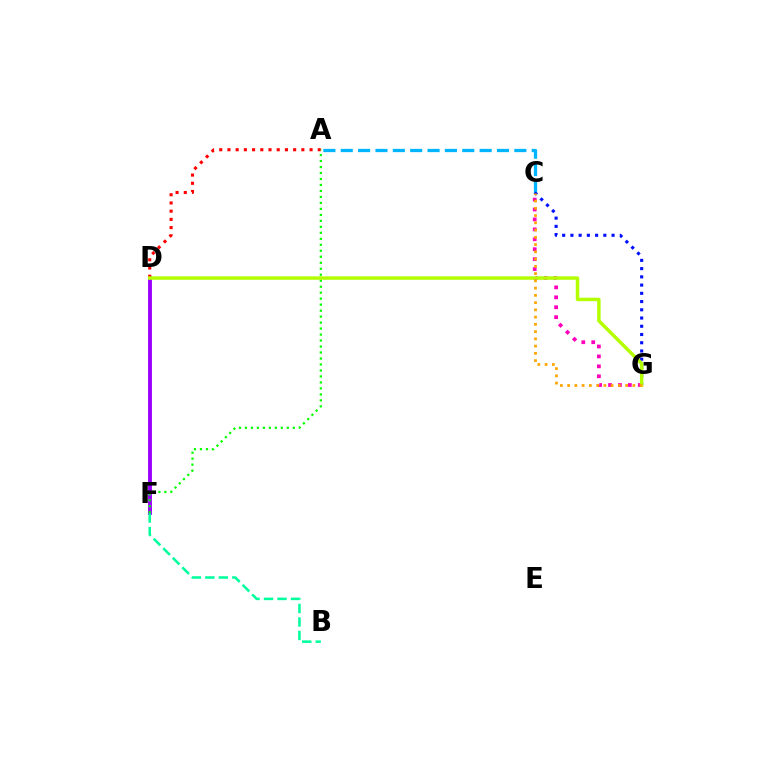{('A', 'C'): [{'color': '#00b5ff', 'line_style': 'dashed', 'thickness': 2.36}], ('C', 'G'): [{'color': '#ff00bd', 'line_style': 'dotted', 'thickness': 2.7}, {'color': '#0010ff', 'line_style': 'dotted', 'thickness': 2.24}, {'color': '#ffa500', 'line_style': 'dotted', 'thickness': 1.97}], ('D', 'F'): [{'color': '#9b00ff', 'line_style': 'solid', 'thickness': 2.79}], ('A', 'D'): [{'color': '#ff0000', 'line_style': 'dotted', 'thickness': 2.23}], ('A', 'F'): [{'color': '#08ff00', 'line_style': 'dotted', 'thickness': 1.63}], ('B', 'F'): [{'color': '#00ff9d', 'line_style': 'dashed', 'thickness': 1.83}], ('D', 'G'): [{'color': '#b3ff00', 'line_style': 'solid', 'thickness': 2.49}]}